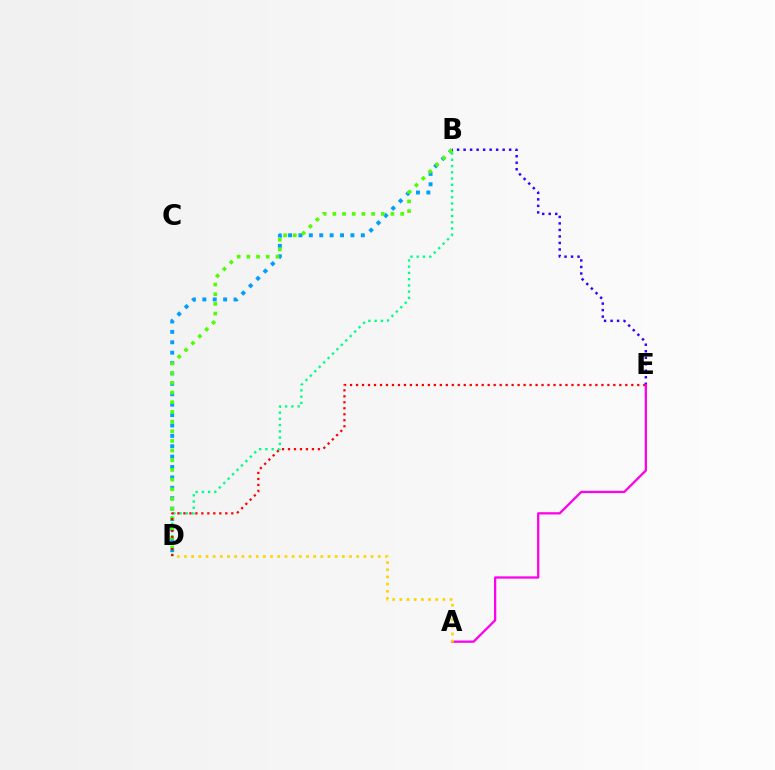{('B', 'D'): [{'color': '#009eff', 'line_style': 'dotted', 'thickness': 2.82}, {'color': '#00ff86', 'line_style': 'dotted', 'thickness': 1.7}, {'color': '#4fff00', 'line_style': 'dotted', 'thickness': 2.63}], ('B', 'E'): [{'color': '#3700ff', 'line_style': 'dotted', 'thickness': 1.77}], ('D', 'E'): [{'color': '#ff0000', 'line_style': 'dotted', 'thickness': 1.63}], ('A', 'E'): [{'color': '#ff00ed', 'line_style': 'solid', 'thickness': 1.64}], ('A', 'D'): [{'color': '#ffd500', 'line_style': 'dotted', 'thickness': 1.95}]}